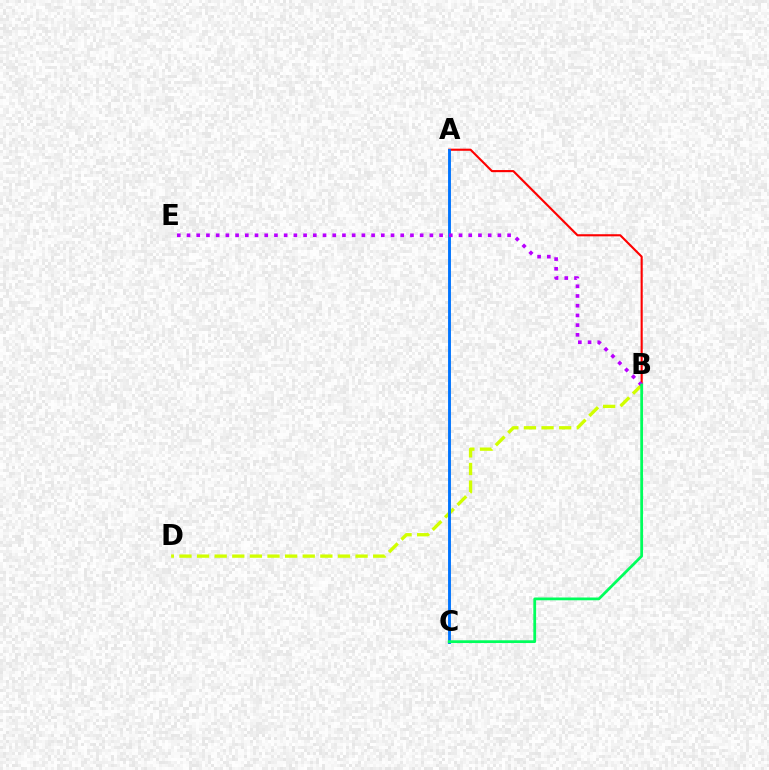{('B', 'D'): [{'color': '#d1ff00', 'line_style': 'dashed', 'thickness': 2.39}], ('A', 'B'): [{'color': '#ff0000', 'line_style': 'solid', 'thickness': 1.53}], ('A', 'C'): [{'color': '#0074ff', 'line_style': 'solid', 'thickness': 2.08}], ('B', 'E'): [{'color': '#b900ff', 'line_style': 'dotted', 'thickness': 2.64}], ('B', 'C'): [{'color': '#00ff5c', 'line_style': 'solid', 'thickness': 1.99}]}